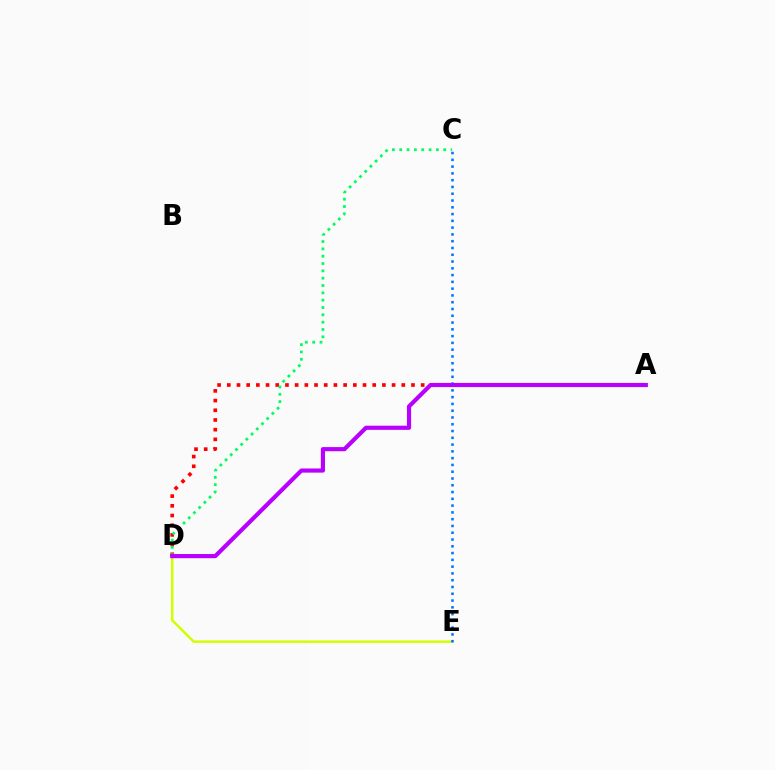{('D', 'E'): [{'color': '#d1ff00', 'line_style': 'solid', 'thickness': 1.81}], ('A', 'D'): [{'color': '#ff0000', 'line_style': 'dotted', 'thickness': 2.63}, {'color': '#b900ff', 'line_style': 'solid', 'thickness': 2.99}], ('C', 'D'): [{'color': '#00ff5c', 'line_style': 'dotted', 'thickness': 1.99}], ('C', 'E'): [{'color': '#0074ff', 'line_style': 'dotted', 'thickness': 1.84}]}